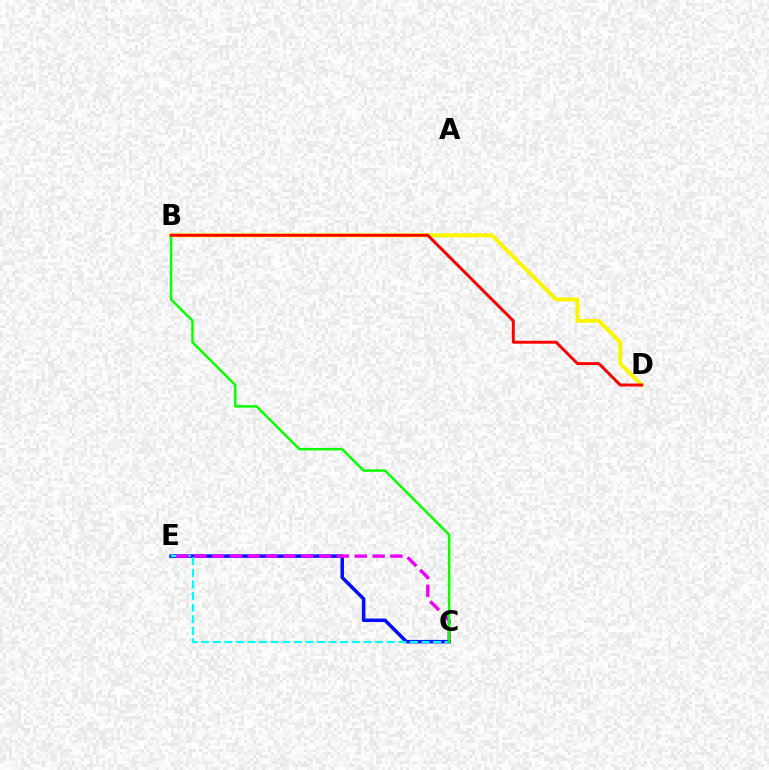{('C', 'E'): [{'color': '#0010ff', 'line_style': 'solid', 'thickness': 2.53}, {'color': '#00fff6', 'line_style': 'dashed', 'thickness': 1.58}, {'color': '#ee00ff', 'line_style': 'dashed', 'thickness': 2.42}], ('B', 'D'): [{'color': '#fcf500', 'line_style': 'solid', 'thickness': 2.84}, {'color': '#ff0000', 'line_style': 'solid', 'thickness': 2.11}], ('B', 'C'): [{'color': '#08ff00', 'line_style': 'solid', 'thickness': 1.78}]}